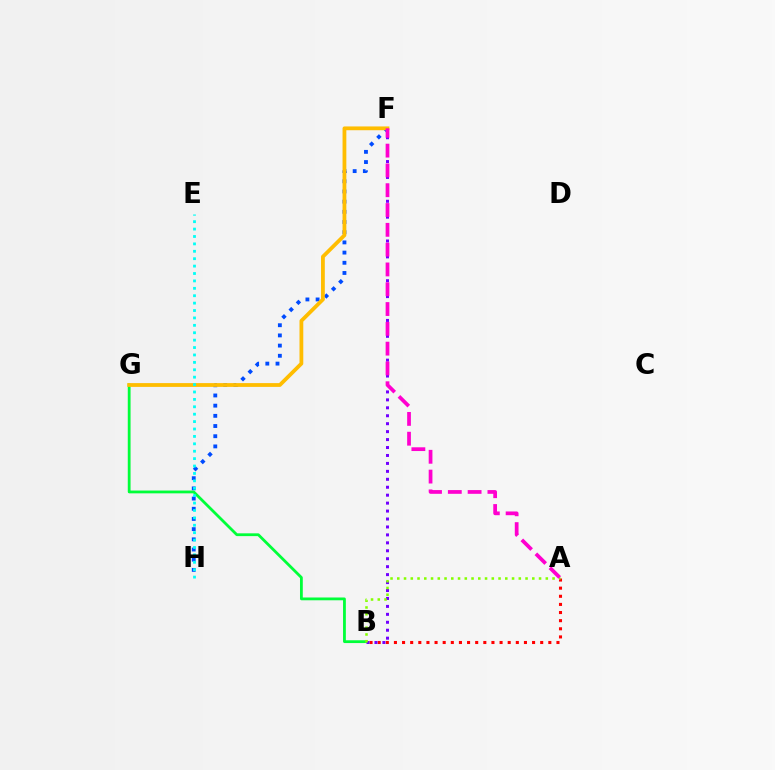{('A', 'B'): [{'color': '#ff0000', 'line_style': 'dotted', 'thickness': 2.21}, {'color': '#84ff00', 'line_style': 'dotted', 'thickness': 1.83}], ('F', 'H'): [{'color': '#004bff', 'line_style': 'dotted', 'thickness': 2.77}], ('B', 'G'): [{'color': '#00ff39', 'line_style': 'solid', 'thickness': 2.01}], ('B', 'F'): [{'color': '#7200ff', 'line_style': 'dotted', 'thickness': 2.16}], ('F', 'G'): [{'color': '#ffbd00', 'line_style': 'solid', 'thickness': 2.73}], ('E', 'H'): [{'color': '#00fff6', 'line_style': 'dotted', 'thickness': 2.01}], ('A', 'F'): [{'color': '#ff00cf', 'line_style': 'dashed', 'thickness': 2.69}]}